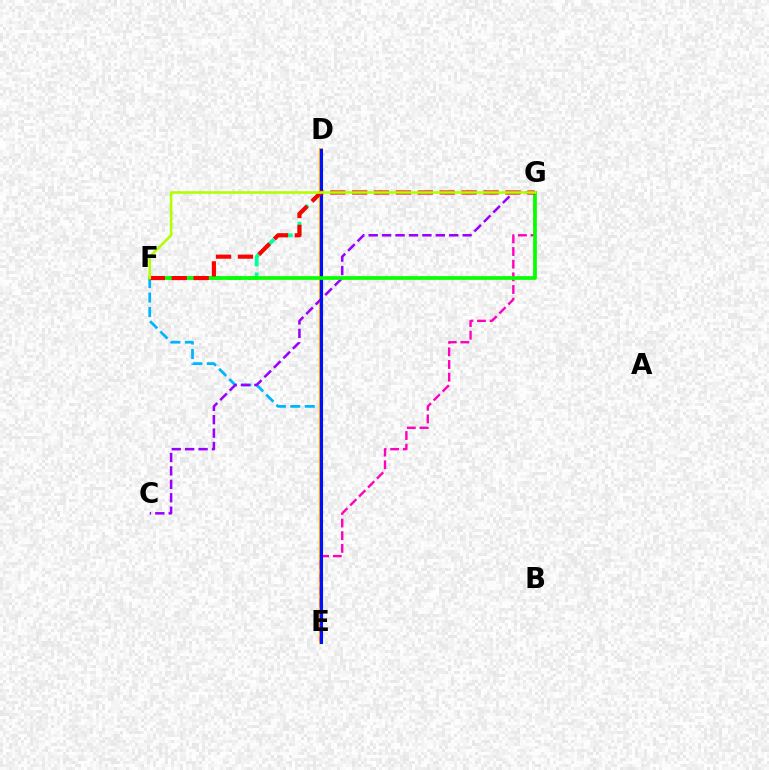{('D', 'F'): [{'color': '#00ff9d', 'line_style': 'dashed', 'thickness': 2.75}], ('E', 'F'): [{'color': '#00b5ff', 'line_style': 'dashed', 'thickness': 1.96}], ('D', 'E'): [{'color': '#ffa500', 'line_style': 'solid', 'thickness': 2.97}, {'color': '#0010ff', 'line_style': 'solid', 'thickness': 2.2}], ('C', 'G'): [{'color': '#9b00ff', 'line_style': 'dashed', 'thickness': 1.82}], ('E', 'G'): [{'color': '#ff00bd', 'line_style': 'dashed', 'thickness': 1.72}], ('F', 'G'): [{'color': '#08ff00', 'line_style': 'solid', 'thickness': 2.67}, {'color': '#ff0000', 'line_style': 'dashed', 'thickness': 2.97}, {'color': '#b3ff00', 'line_style': 'solid', 'thickness': 1.87}]}